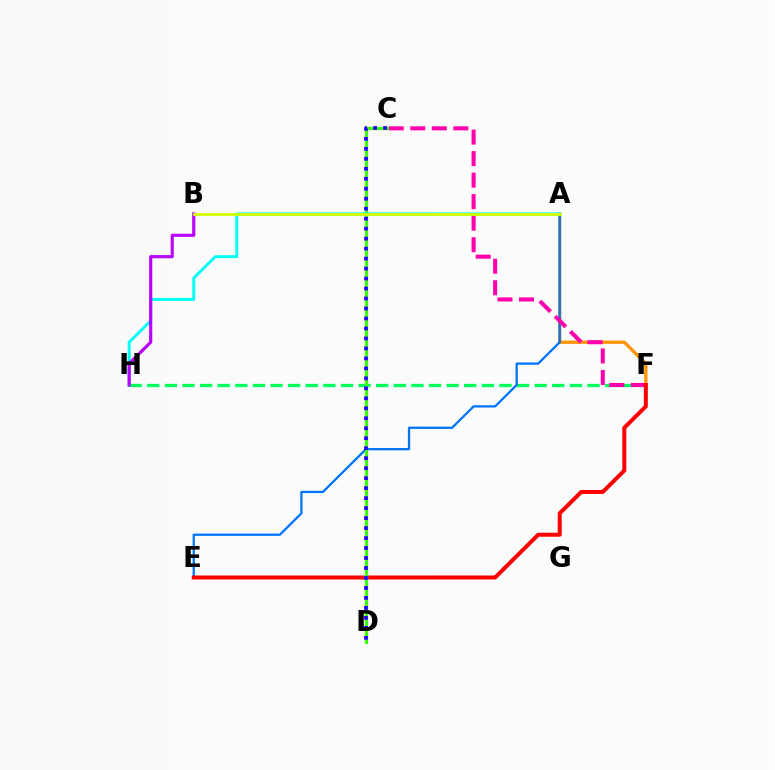{('F', 'H'): [{'color': '#00ff5c', 'line_style': 'dashed', 'thickness': 2.39}], ('A', 'F'): [{'color': '#ff9400', 'line_style': 'solid', 'thickness': 2.37}], ('A', 'E'): [{'color': '#0074ff', 'line_style': 'solid', 'thickness': 1.64}], ('C', 'F'): [{'color': '#ff00ac', 'line_style': 'dashed', 'thickness': 2.92}], ('E', 'F'): [{'color': '#ff0000', 'line_style': 'solid', 'thickness': 2.88}], ('C', 'D'): [{'color': '#3dff00', 'line_style': 'solid', 'thickness': 2.29}, {'color': '#2500ff', 'line_style': 'dotted', 'thickness': 2.71}], ('A', 'H'): [{'color': '#00fff6', 'line_style': 'solid', 'thickness': 2.1}], ('B', 'H'): [{'color': '#b900ff', 'line_style': 'solid', 'thickness': 2.27}], ('A', 'B'): [{'color': '#d1ff00', 'line_style': 'solid', 'thickness': 2.01}]}